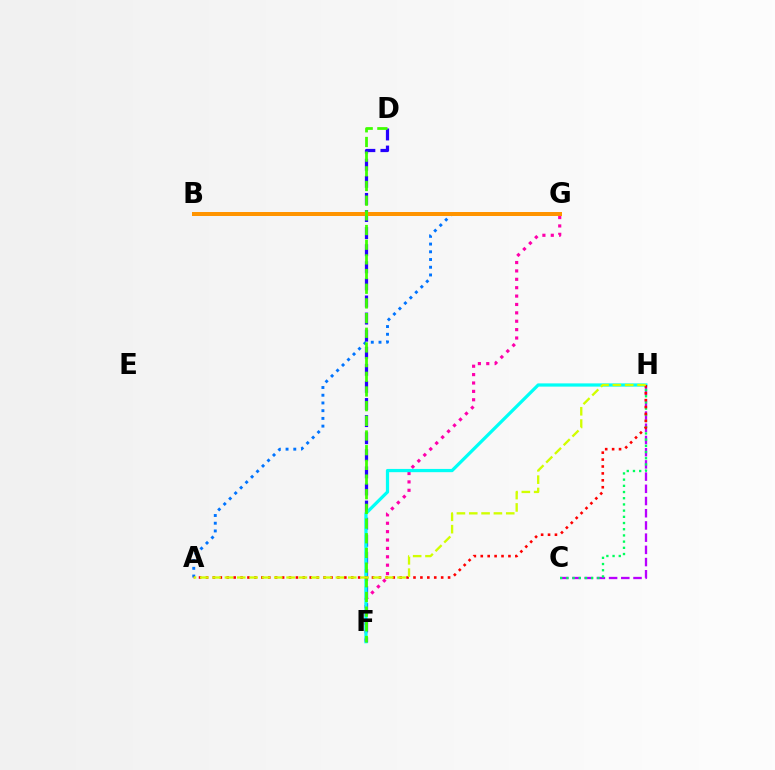{('C', 'H'): [{'color': '#b900ff', 'line_style': 'dashed', 'thickness': 1.66}, {'color': '#00ff5c', 'line_style': 'dotted', 'thickness': 1.68}], ('F', 'G'): [{'color': '#ff00ac', 'line_style': 'dotted', 'thickness': 2.28}], ('D', 'F'): [{'color': '#2500ff', 'line_style': 'dashed', 'thickness': 2.32}, {'color': '#3dff00', 'line_style': 'dashed', 'thickness': 1.99}], ('A', 'G'): [{'color': '#0074ff', 'line_style': 'dotted', 'thickness': 2.1}], ('F', 'H'): [{'color': '#00fff6', 'line_style': 'solid', 'thickness': 2.33}], ('B', 'G'): [{'color': '#ff9400', 'line_style': 'solid', 'thickness': 2.87}], ('A', 'H'): [{'color': '#ff0000', 'line_style': 'dotted', 'thickness': 1.88}, {'color': '#d1ff00', 'line_style': 'dashed', 'thickness': 1.67}]}